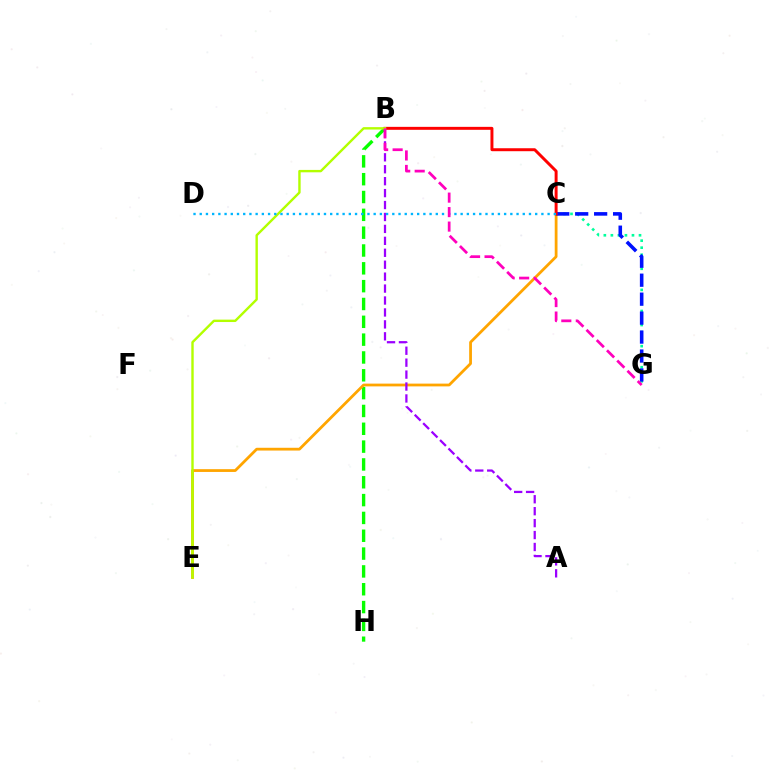{('B', 'H'): [{'color': '#08ff00', 'line_style': 'dashed', 'thickness': 2.42}], ('C', 'G'): [{'color': '#00ff9d', 'line_style': 'dotted', 'thickness': 1.91}, {'color': '#0010ff', 'line_style': 'dashed', 'thickness': 2.58}], ('C', 'E'): [{'color': '#ffa500', 'line_style': 'solid', 'thickness': 2.0}], ('A', 'B'): [{'color': '#9b00ff', 'line_style': 'dashed', 'thickness': 1.62}], ('B', 'C'): [{'color': '#ff0000', 'line_style': 'solid', 'thickness': 2.13}], ('B', 'E'): [{'color': '#b3ff00', 'line_style': 'solid', 'thickness': 1.73}], ('C', 'D'): [{'color': '#00b5ff', 'line_style': 'dotted', 'thickness': 1.69}], ('B', 'G'): [{'color': '#ff00bd', 'line_style': 'dashed', 'thickness': 1.97}]}